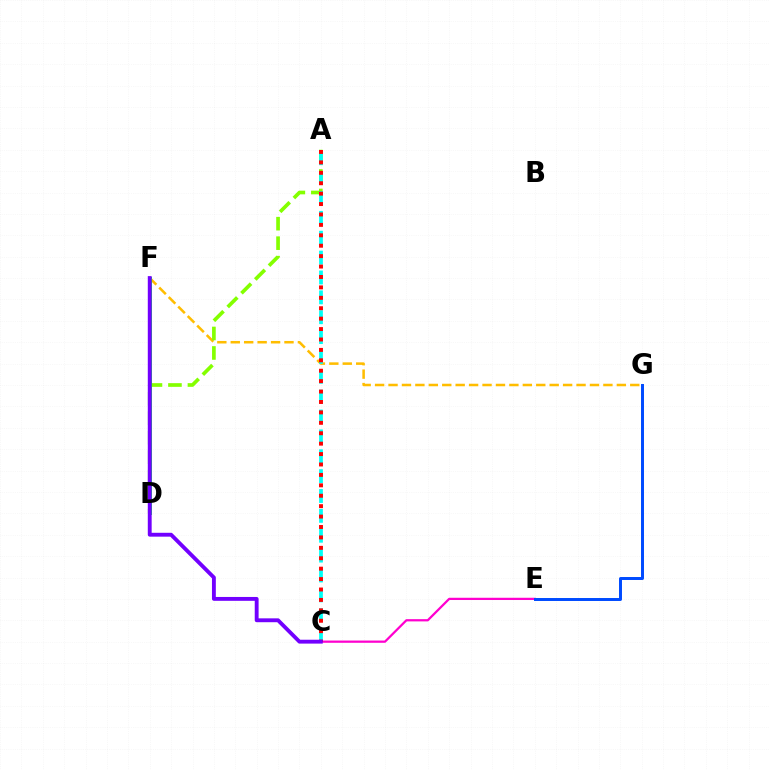{('F', 'G'): [{'color': '#ffbd00', 'line_style': 'dashed', 'thickness': 1.82}], ('A', 'D'): [{'color': '#84ff00', 'line_style': 'dashed', 'thickness': 2.65}], ('A', 'C'): [{'color': '#00fff6', 'line_style': 'dashed', 'thickness': 2.7}, {'color': '#ff0000', 'line_style': 'dotted', 'thickness': 2.83}], ('C', 'E'): [{'color': '#ff00cf', 'line_style': 'solid', 'thickness': 1.62}], ('D', 'F'): [{'color': '#00ff39', 'line_style': 'solid', 'thickness': 2.17}], ('E', 'G'): [{'color': '#004bff', 'line_style': 'solid', 'thickness': 2.14}], ('C', 'F'): [{'color': '#7200ff', 'line_style': 'solid', 'thickness': 2.78}]}